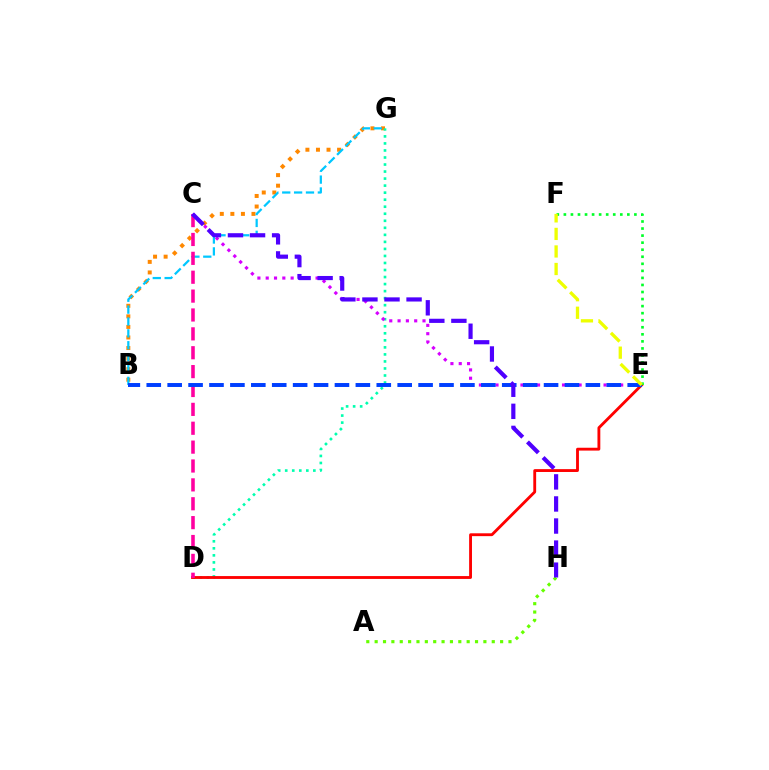{('B', 'G'): [{'color': '#ff8800', 'line_style': 'dotted', 'thickness': 2.87}, {'color': '#00c7ff', 'line_style': 'dashed', 'thickness': 1.61}], ('A', 'H'): [{'color': '#66ff00', 'line_style': 'dotted', 'thickness': 2.27}], ('D', 'G'): [{'color': '#00ffaf', 'line_style': 'dotted', 'thickness': 1.91}], ('D', 'E'): [{'color': '#ff0000', 'line_style': 'solid', 'thickness': 2.05}], ('E', 'F'): [{'color': '#00ff27', 'line_style': 'dotted', 'thickness': 1.92}, {'color': '#eeff00', 'line_style': 'dashed', 'thickness': 2.38}], ('C', 'D'): [{'color': '#ff00a0', 'line_style': 'dashed', 'thickness': 2.56}], ('C', 'E'): [{'color': '#d600ff', 'line_style': 'dotted', 'thickness': 2.26}], ('B', 'E'): [{'color': '#003fff', 'line_style': 'dashed', 'thickness': 2.84}], ('C', 'H'): [{'color': '#4f00ff', 'line_style': 'dashed', 'thickness': 3.0}]}